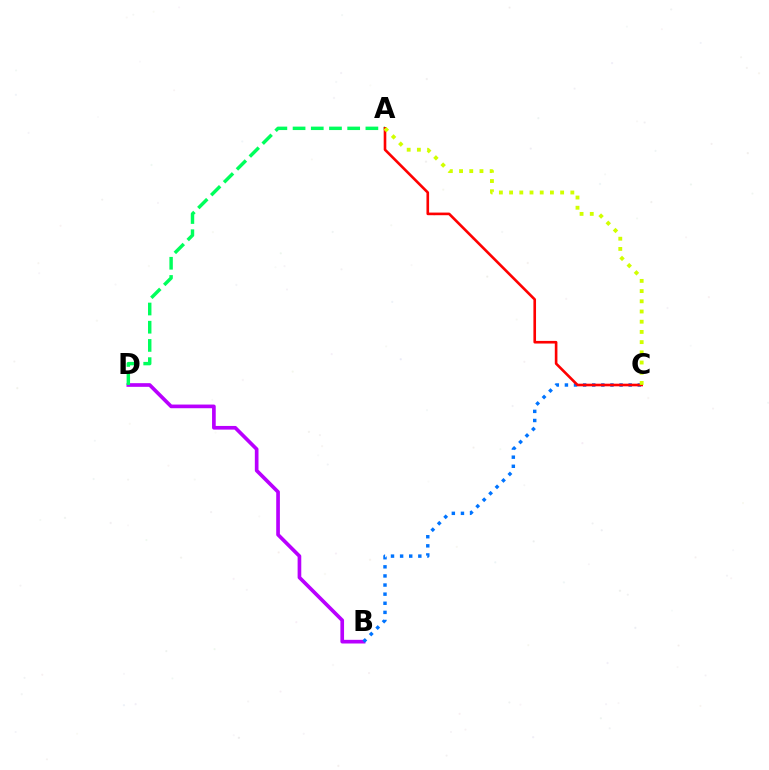{('B', 'D'): [{'color': '#b900ff', 'line_style': 'solid', 'thickness': 2.64}], ('B', 'C'): [{'color': '#0074ff', 'line_style': 'dotted', 'thickness': 2.47}], ('A', 'D'): [{'color': '#00ff5c', 'line_style': 'dashed', 'thickness': 2.47}], ('A', 'C'): [{'color': '#ff0000', 'line_style': 'solid', 'thickness': 1.89}, {'color': '#d1ff00', 'line_style': 'dotted', 'thickness': 2.77}]}